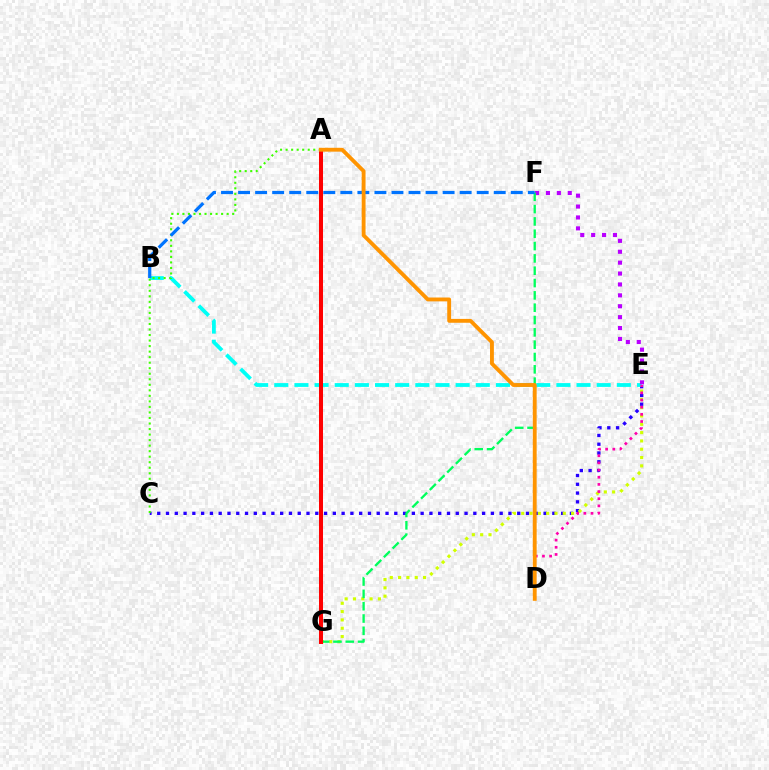{('C', 'E'): [{'color': '#2500ff', 'line_style': 'dotted', 'thickness': 2.39}], ('B', 'E'): [{'color': '#00fff6', 'line_style': 'dashed', 'thickness': 2.74}], ('A', 'C'): [{'color': '#3dff00', 'line_style': 'dotted', 'thickness': 1.5}], ('E', 'F'): [{'color': '#b900ff', 'line_style': 'dotted', 'thickness': 2.96}], ('E', 'G'): [{'color': '#d1ff00', 'line_style': 'dotted', 'thickness': 2.26}], ('F', 'G'): [{'color': '#00ff5c', 'line_style': 'dashed', 'thickness': 1.67}], ('B', 'F'): [{'color': '#0074ff', 'line_style': 'dashed', 'thickness': 2.32}], ('D', 'E'): [{'color': '#ff00ac', 'line_style': 'dotted', 'thickness': 1.95}], ('A', 'G'): [{'color': '#ff0000', 'line_style': 'solid', 'thickness': 2.89}], ('A', 'D'): [{'color': '#ff9400', 'line_style': 'solid', 'thickness': 2.78}]}